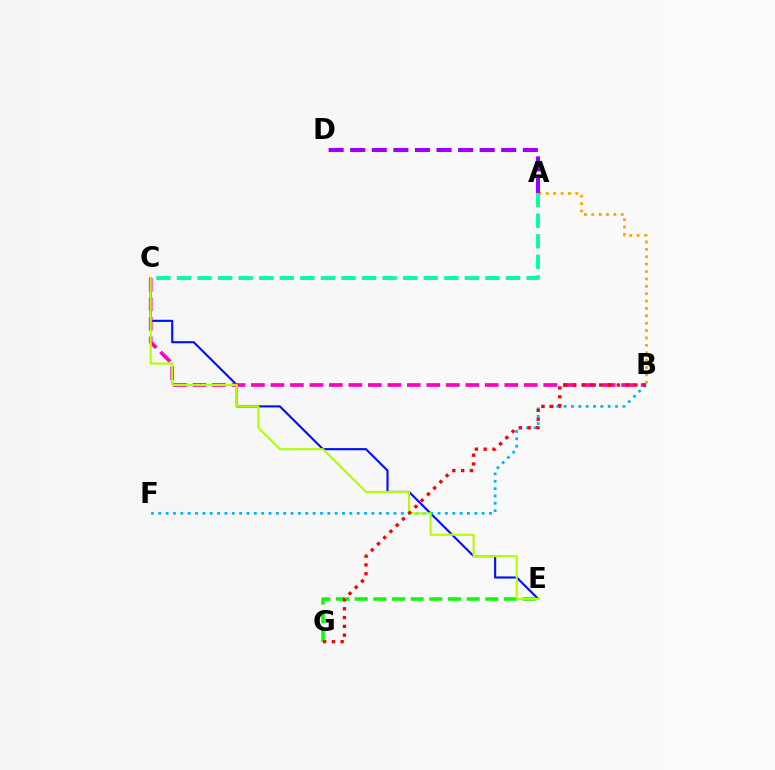{('C', 'E'): [{'color': '#0010ff', 'line_style': 'solid', 'thickness': 1.53}, {'color': '#b3ff00', 'line_style': 'solid', 'thickness': 1.53}], ('B', 'C'): [{'color': '#ff00bd', 'line_style': 'dashed', 'thickness': 2.65}], ('B', 'F'): [{'color': '#00b5ff', 'line_style': 'dotted', 'thickness': 2.0}], ('A', 'B'): [{'color': '#ffa500', 'line_style': 'dotted', 'thickness': 2.01}], ('E', 'G'): [{'color': '#08ff00', 'line_style': 'dashed', 'thickness': 2.53}], ('A', 'D'): [{'color': '#9b00ff', 'line_style': 'dashed', 'thickness': 2.93}], ('A', 'C'): [{'color': '#00ff9d', 'line_style': 'dashed', 'thickness': 2.79}], ('B', 'G'): [{'color': '#ff0000', 'line_style': 'dotted', 'thickness': 2.39}]}